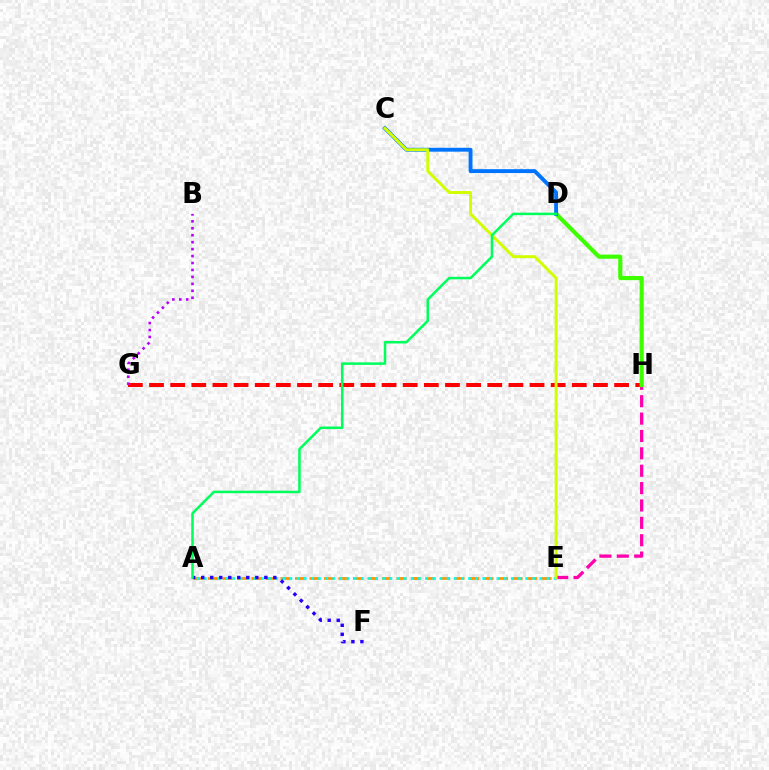{('A', 'E'): [{'color': '#ff9400', 'line_style': 'dashed', 'thickness': 1.97}, {'color': '#00fff6', 'line_style': 'dotted', 'thickness': 1.94}], ('G', 'H'): [{'color': '#ff0000', 'line_style': 'dashed', 'thickness': 2.87}], ('B', 'G'): [{'color': '#b900ff', 'line_style': 'dotted', 'thickness': 1.89}], ('E', 'H'): [{'color': '#ff00ac', 'line_style': 'dashed', 'thickness': 2.36}], ('D', 'H'): [{'color': '#3dff00', 'line_style': 'solid', 'thickness': 2.98}], ('A', 'F'): [{'color': '#2500ff', 'line_style': 'dotted', 'thickness': 2.45}], ('C', 'D'): [{'color': '#0074ff', 'line_style': 'solid', 'thickness': 2.79}], ('C', 'E'): [{'color': '#d1ff00', 'line_style': 'solid', 'thickness': 2.12}], ('A', 'D'): [{'color': '#00ff5c', 'line_style': 'solid', 'thickness': 1.82}]}